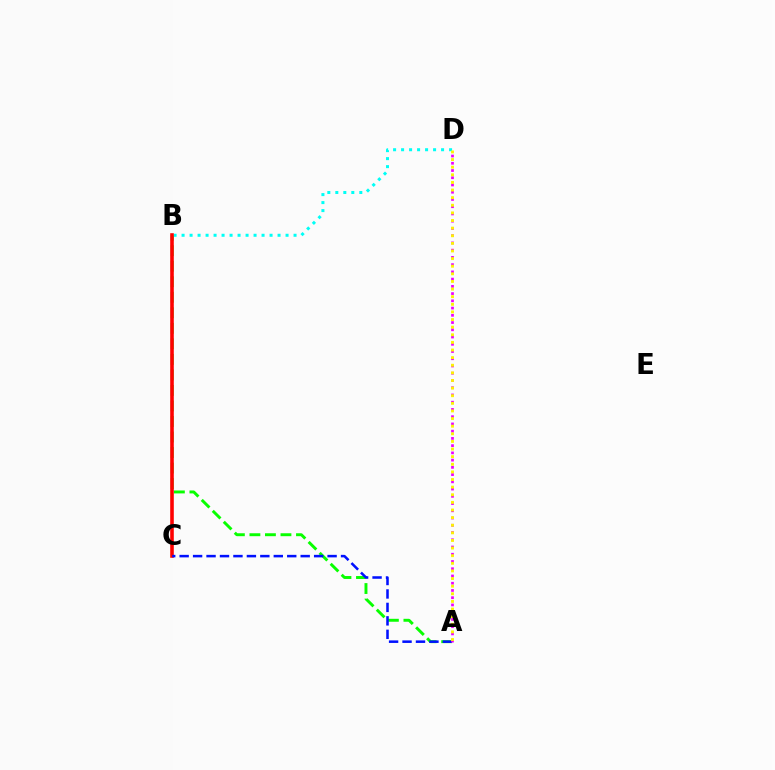{('A', 'B'): [{'color': '#08ff00', 'line_style': 'dashed', 'thickness': 2.11}], ('B', 'D'): [{'color': '#00fff6', 'line_style': 'dotted', 'thickness': 2.17}], ('B', 'C'): [{'color': '#ff0000', 'line_style': 'solid', 'thickness': 2.58}], ('A', 'C'): [{'color': '#0010ff', 'line_style': 'dashed', 'thickness': 1.83}], ('A', 'D'): [{'color': '#ee00ff', 'line_style': 'dotted', 'thickness': 1.97}, {'color': '#fcf500', 'line_style': 'dotted', 'thickness': 2.07}]}